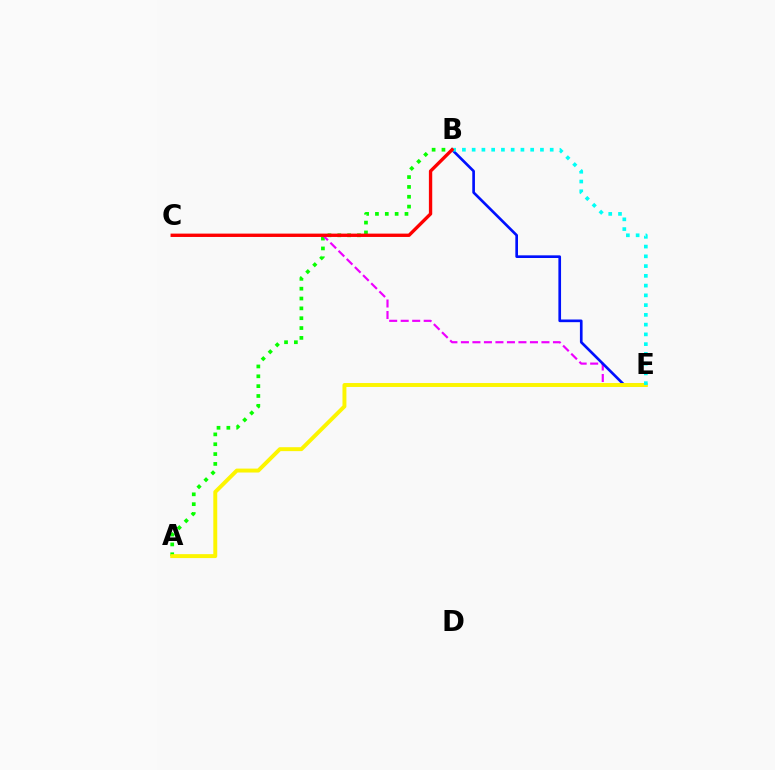{('A', 'B'): [{'color': '#08ff00', 'line_style': 'dotted', 'thickness': 2.67}], ('C', 'E'): [{'color': '#ee00ff', 'line_style': 'dashed', 'thickness': 1.56}], ('B', 'E'): [{'color': '#0010ff', 'line_style': 'solid', 'thickness': 1.92}, {'color': '#00fff6', 'line_style': 'dotted', 'thickness': 2.65}], ('A', 'E'): [{'color': '#fcf500', 'line_style': 'solid', 'thickness': 2.83}], ('B', 'C'): [{'color': '#ff0000', 'line_style': 'solid', 'thickness': 2.41}]}